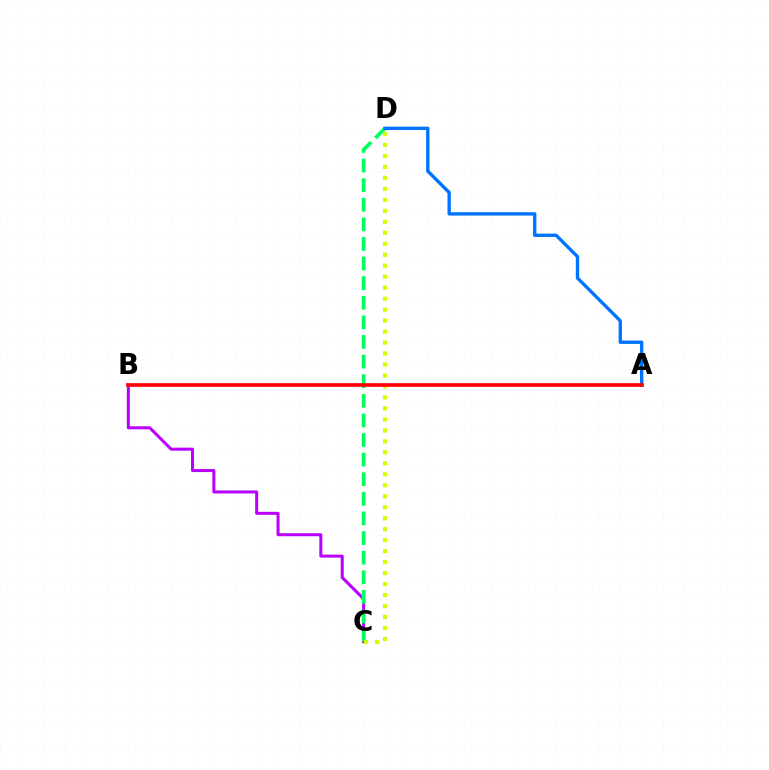{('B', 'C'): [{'color': '#b900ff', 'line_style': 'solid', 'thickness': 2.18}], ('C', 'D'): [{'color': '#00ff5c', 'line_style': 'dashed', 'thickness': 2.66}, {'color': '#d1ff00', 'line_style': 'dotted', 'thickness': 2.98}], ('A', 'D'): [{'color': '#0074ff', 'line_style': 'solid', 'thickness': 2.42}], ('A', 'B'): [{'color': '#ff0000', 'line_style': 'solid', 'thickness': 2.62}]}